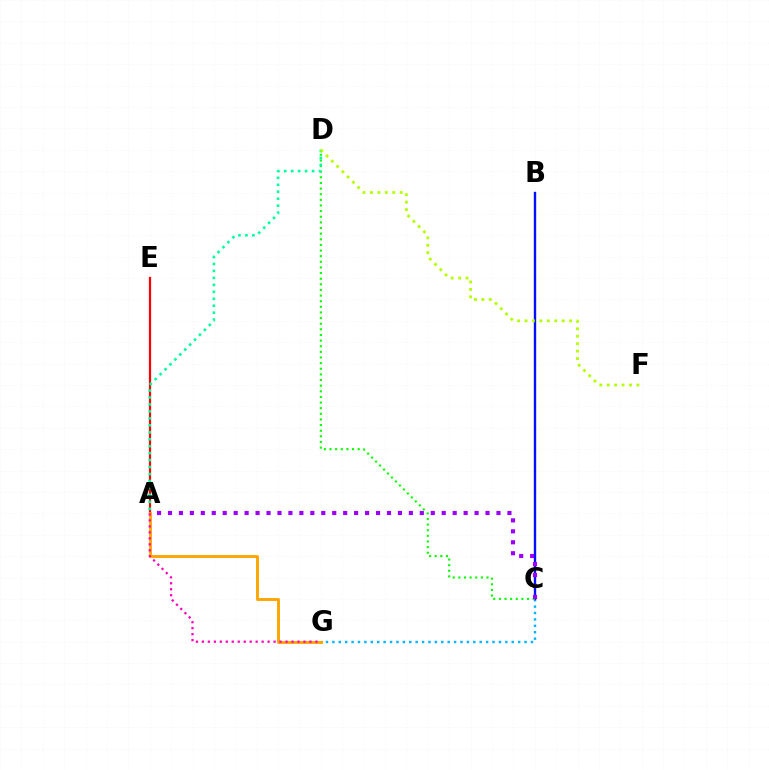{('A', 'E'): [{'color': '#ff0000', 'line_style': 'solid', 'thickness': 1.6}], ('C', 'G'): [{'color': '#00b5ff', 'line_style': 'dotted', 'thickness': 1.74}], ('B', 'C'): [{'color': '#0010ff', 'line_style': 'solid', 'thickness': 1.69}], ('C', 'D'): [{'color': '#08ff00', 'line_style': 'dotted', 'thickness': 1.53}], ('A', 'D'): [{'color': '#00ff9d', 'line_style': 'dotted', 'thickness': 1.89}], ('D', 'F'): [{'color': '#b3ff00', 'line_style': 'dotted', 'thickness': 2.02}], ('A', 'G'): [{'color': '#ffa500', 'line_style': 'solid', 'thickness': 2.08}, {'color': '#ff00bd', 'line_style': 'dotted', 'thickness': 1.62}], ('A', 'C'): [{'color': '#9b00ff', 'line_style': 'dotted', 'thickness': 2.98}]}